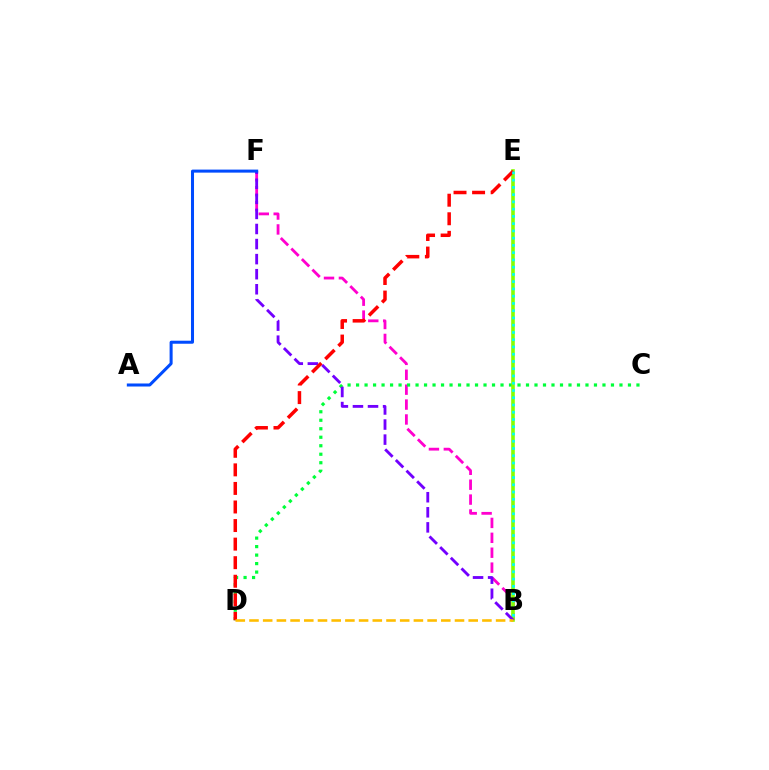{('B', 'F'): [{'color': '#ff00cf', 'line_style': 'dashed', 'thickness': 2.02}, {'color': '#7200ff', 'line_style': 'dashed', 'thickness': 2.05}], ('C', 'D'): [{'color': '#00ff39', 'line_style': 'dotted', 'thickness': 2.31}], ('B', 'E'): [{'color': '#84ff00', 'line_style': 'solid', 'thickness': 2.6}, {'color': '#00fff6', 'line_style': 'dotted', 'thickness': 1.97}], ('A', 'F'): [{'color': '#004bff', 'line_style': 'solid', 'thickness': 2.18}], ('D', 'E'): [{'color': '#ff0000', 'line_style': 'dashed', 'thickness': 2.52}], ('B', 'D'): [{'color': '#ffbd00', 'line_style': 'dashed', 'thickness': 1.86}]}